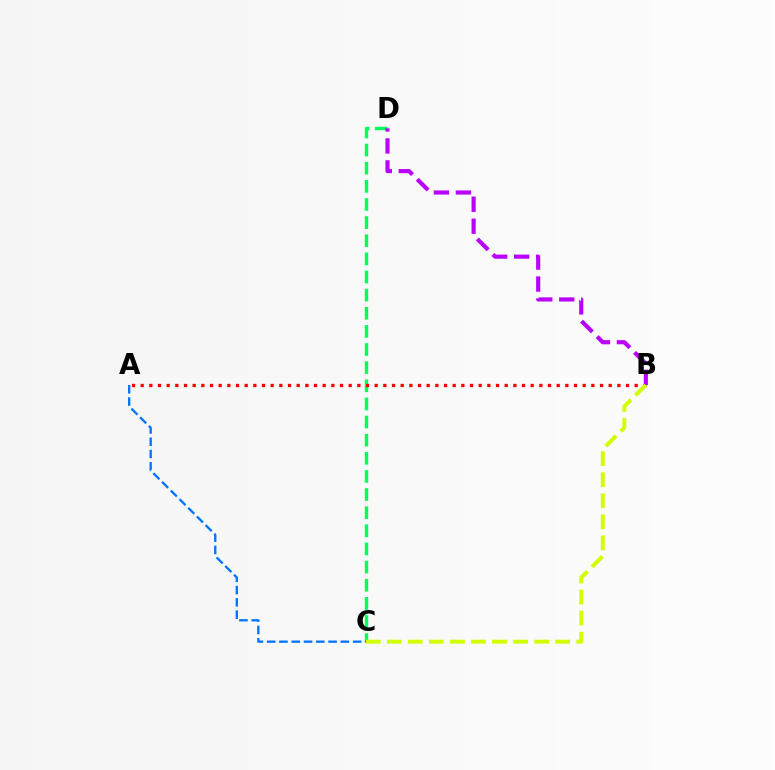{('C', 'D'): [{'color': '#00ff5c', 'line_style': 'dashed', 'thickness': 2.46}], ('A', 'B'): [{'color': '#ff0000', 'line_style': 'dotted', 'thickness': 2.35}], ('A', 'C'): [{'color': '#0074ff', 'line_style': 'dashed', 'thickness': 1.67}], ('B', 'D'): [{'color': '#b900ff', 'line_style': 'dashed', 'thickness': 2.98}], ('B', 'C'): [{'color': '#d1ff00', 'line_style': 'dashed', 'thickness': 2.86}]}